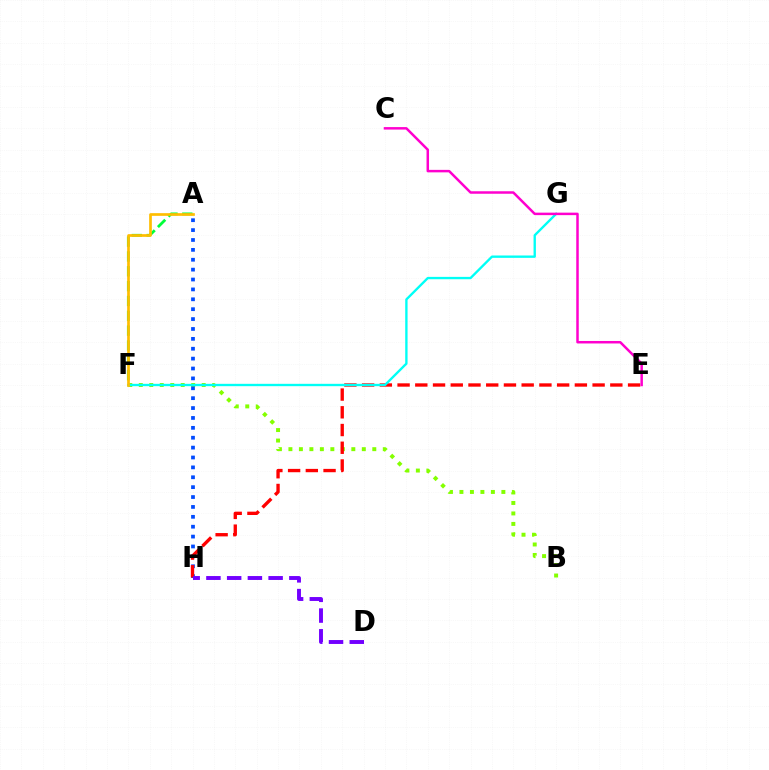{('B', 'F'): [{'color': '#84ff00', 'line_style': 'dotted', 'thickness': 2.85}], ('A', 'H'): [{'color': '#004bff', 'line_style': 'dotted', 'thickness': 2.69}], ('E', 'H'): [{'color': '#ff0000', 'line_style': 'dashed', 'thickness': 2.41}], ('A', 'F'): [{'color': '#00ff39', 'line_style': 'dashed', 'thickness': 2.02}, {'color': '#ffbd00', 'line_style': 'solid', 'thickness': 1.94}], ('F', 'G'): [{'color': '#00fff6', 'line_style': 'solid', 'thickness': 1.69}], ('D', 'H'): [{'color': '#7200ff', 'line_style': 'dashed', 'thickness': 2.82}], ('C', 'E'): [{'color': '#ff00cf', 'line_style': 'solid', 'thickness': 1.79}]}